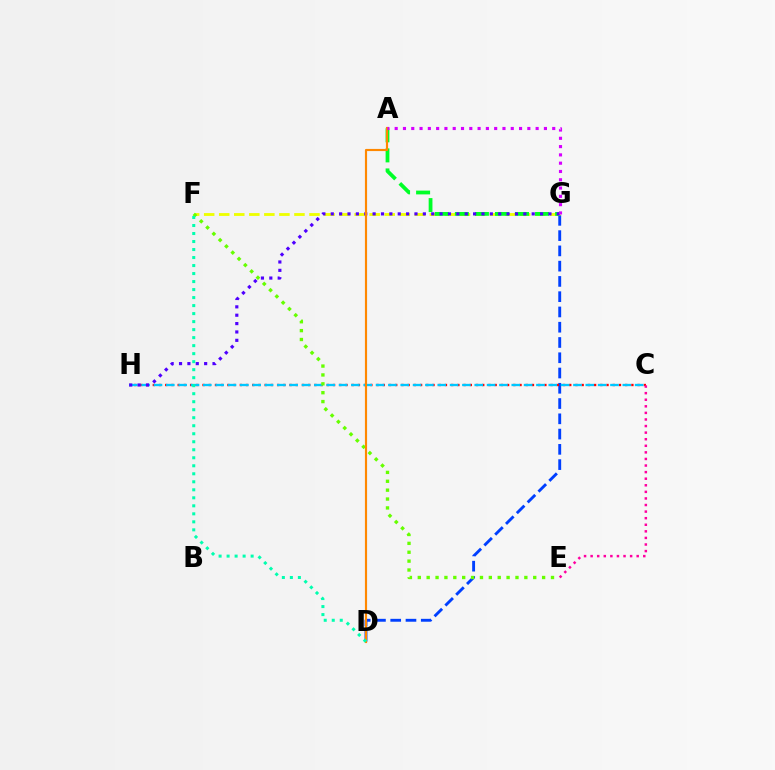{('D', 'G'): [{'color': '#003fff', 'line_style': 'dashed', 'thickness': 2.07}], ('F', 'G'): [{'color': '#eeff00', 'line_style': 'dashed', 'thickness': 2.04}], ('C', 'H'): [{'color': '#ff0000', 'line_style': 'dotted', 'thickness': 1.69}, {'color': '#00c7ff', 'line_style': 'dashed', 'thickness': 1.68}], ('A', 'G'): [{'color': '#00ff27', 'line_style': 'dashed', 'thickness': 2.72}, {'color': '#d600ff', 'line_style': 'dotted', 'thickness': 2.25}], ('G', 'H'): [{'color': '#4f00ff', 'line_style': 'dotted', 'thickness': 2.27}], ('E', 'F'): [{'color': '#66ff00', 'line_style': 'dotted', 'thickness': 2.41}], ('A', 'D'): [{'color': '#ff8800', 'line_style': 'solid', 'thickness': 1.55}], ('D', 'F'): [{'color': '#00ffaf', 'line_style': 'dotted', 'thickness': 2.18}], ('C', 'E'): [{'color': '#ff00a0', 'line_style': 'dotted', 'thickness': 1.79}]}